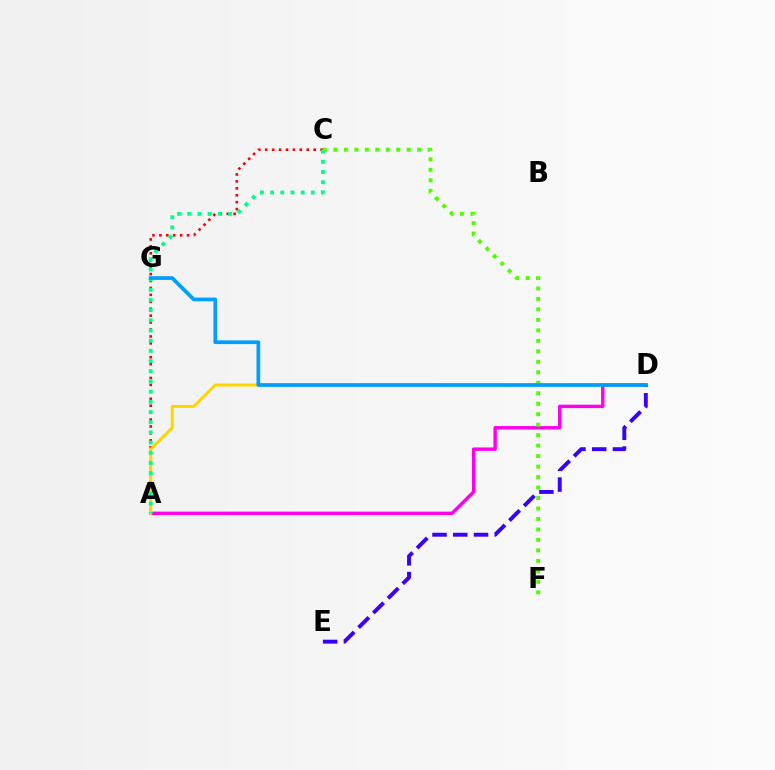{('A', 'C'): [{'color': '#ff0000', 'line_style': 'dotted', 'thickness': 1.88}, {'color': '#00ff86', 'line_style': 'dotted', 'thickness': 2.77}], ('A', 'D'): [{'color': '#ff00ed', 'line_style': 'solid', 'thickness': 2.46}, {'color': '#ffd500', 'line_style': 'solid', 'thickness': 2.14}], ('D', 'E'): [{'color': '#3700ff', 'line_style': 'dashed', 'thickness': 2.82}], ('C', 'F'): [{'color': '#4fff00', 'line_style': 'dotted', 'thickness': 2.85}], ('D', 'G'): [{'color': '#009eff', 'line_style': 'solid', 'thickness': 2.67}]}